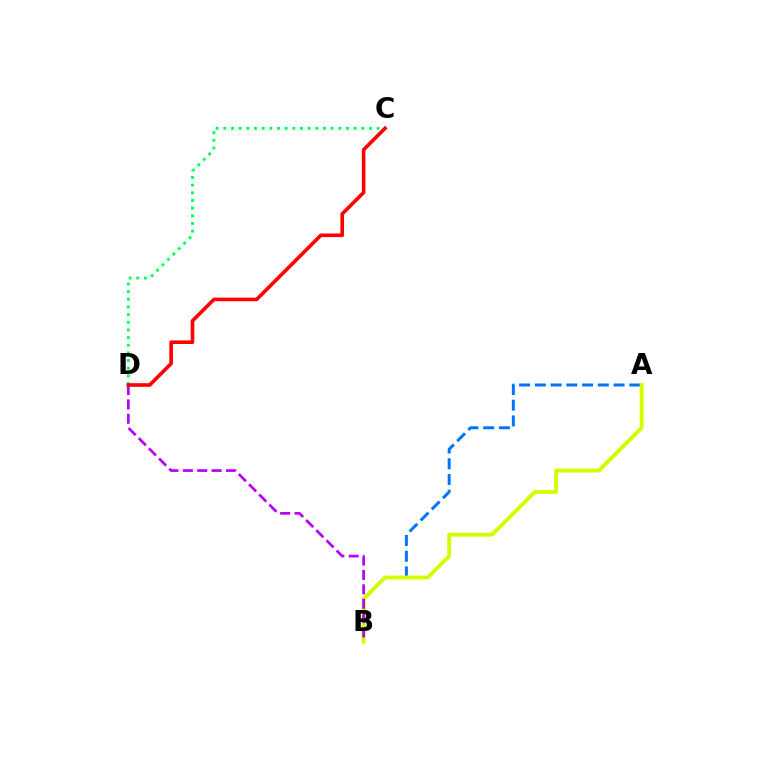{('C', 'D'): [{'color': '#00ff5c', 'line_style': 'dotted', 'thickness': 2.08}, {'color': '#ff0000', 'line_style': 'solid', 'thickness': 2.6}], ('A', 'B'): [{'color': '#0074ff', 'line_style': 'dashed', 'thickness': 2.14}, {'color': '#d1ff00', 'line_style': 'solid', 'thickness': 2.8}], ('B', 'D'): [{'color': '#b900ff', 'line_style': 'dashed', 'thickness': 1.95}]}